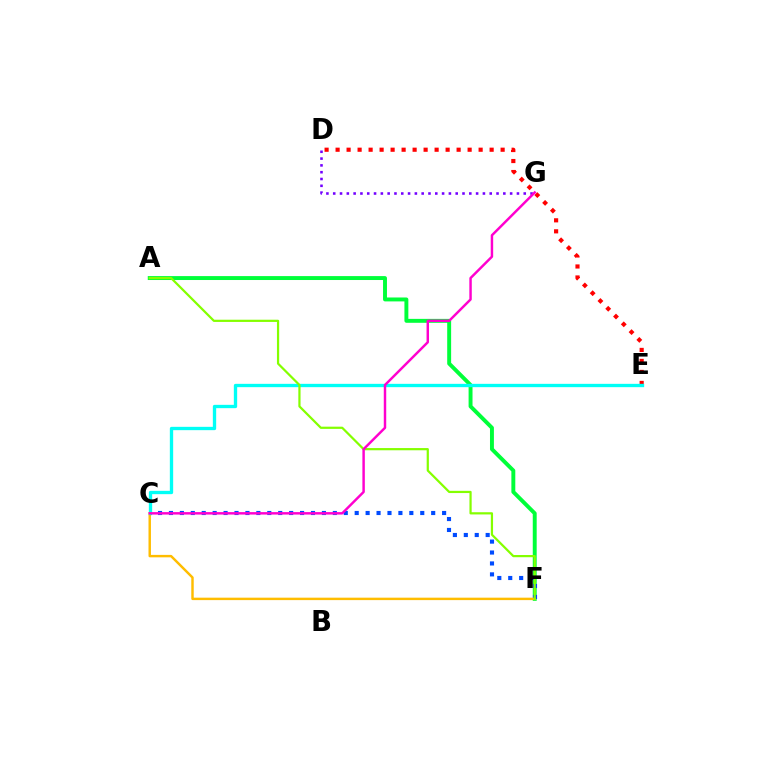{('A', 'F'): [{'color': '#00ff39', 'line_style': 'solid', 'thickness': 2.82}, {'color': '#84ff00', 'line_style': 'solid', 'thickness': 1.59}], ('C', 'F'): [{'color': '#004bff', 'line_style': 'dotted', 'thickness': 2.97}, {'color': '#ffbd00', 'line_style': 'solid', 'thickness': 1.76}], ('D', 'E'): [{'color': '#ff0000', 'line_style': 'dotted', 'thickness': 2.99}], ('D', 'G'): [{'color': '#7200ff', 'line_style': 'dotted', 'thickness': 1.85}], ('C', 'E'): [{'color': '#00fff6', 'line_style': 'solid', 'thickness': 2.39}], ('C', 'G'): [{'color': '#ff00cf', 'line_style': 'solid', 'thickness': 1.77}]}